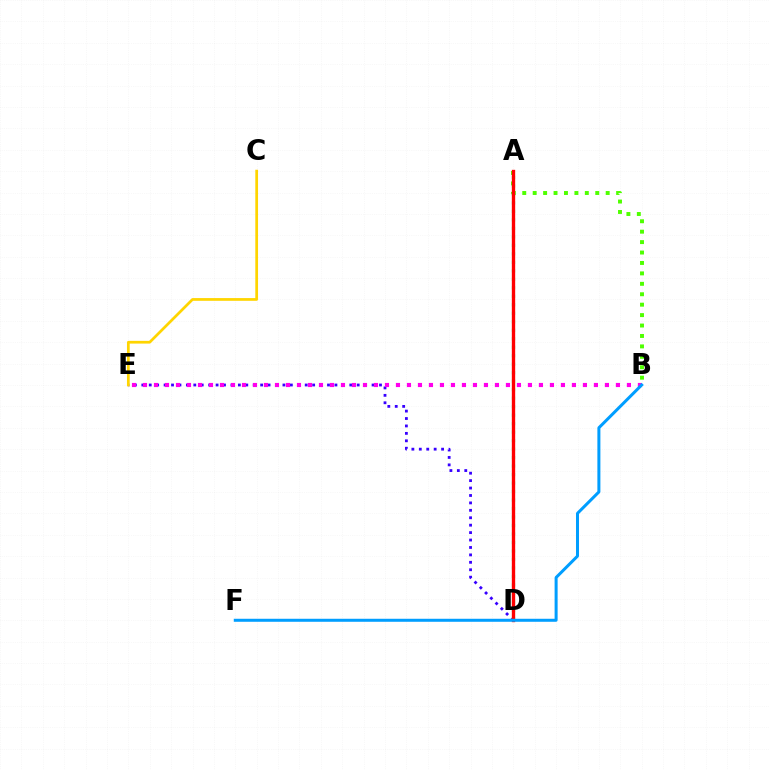{('A', 'B'): [{'color': '#4fff00', 'line_style': 'dotted', 'thickness': 2.83}], ('D', 'E'): [{'color': '#3700ff', 'line_style': 'dotted', 'thickness': 2.02}], ('A', 'D'): [{'color': '#00ff86', 'line_style': 'dotted', 'thickness': 2.31}, {'color': '#ff0000', 'line_style': 'solid', 'thickness': 2.41}], ('C', 'E'): [{'color': '#ffd500', 'line_style': 'solid', 'thickness': 1.97}], ('B', 'E'): [{'color': '#ff00ed', 'line_style': 'dotted', 'thickness': 2.99}], ('B', 'F'): [{'color': '#009eff', 'line_style': 'solid', 'thickness': 2.17}]}